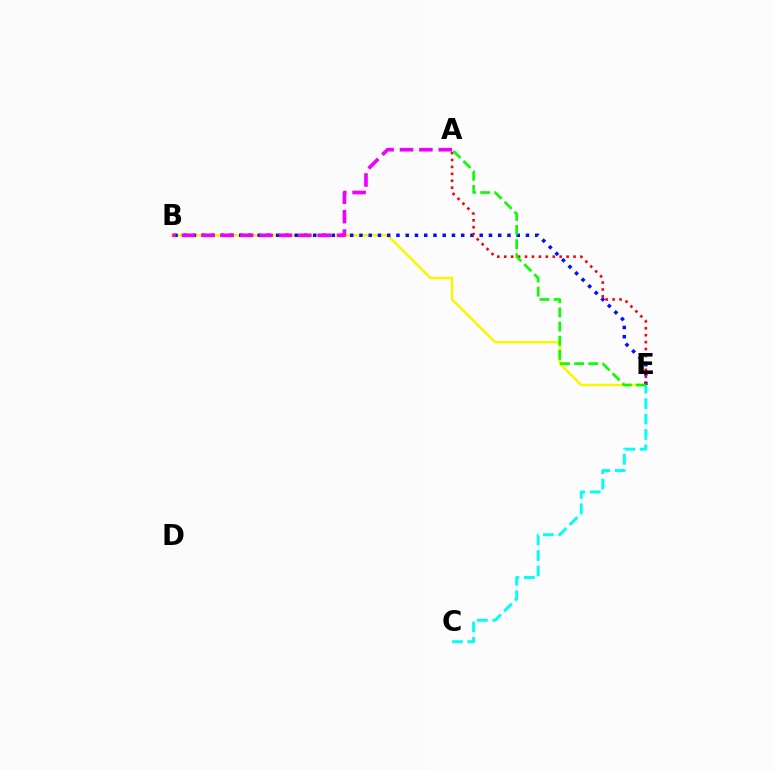{('B', 'E'): [{'color': '#fcf500', 'line_style': 'solid', 'thickness': 1.8}, {'color': '#0010ff', 'line_style': 'dotted', 'thickness': 2.51}], ('C', 'E'): [{'color': '#00fff6', 'line_style': 'dashed', 'thickness': 2.1}], ('A', 'E'): [{'color': '#ff0000', 'line_style': 'dotted', 'thickness': 1.88}, {'color': '#08ff00', 'line_style': 'dashed', 'thickness': 1.92}], ('A', 'B'): [{'color': '#ee00ff', 'line_style': 'dashed', 'thickness': 2.64}]}